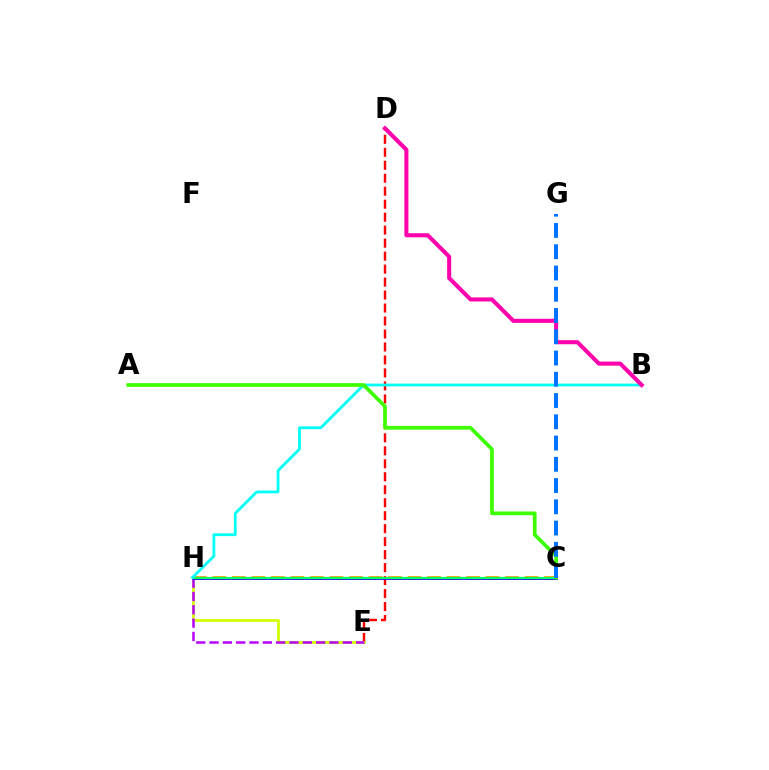{('D', 'E'): [{'color': '#ff0000', 'line_style': 'dashed', 'thickness': 1.76}], ('E', 'H'): [{'color': '#d1ff00', 'line_style': 'solid', 'thickness': 1.94}, {'color': '#b900ff', 'line_style': 'dashed', 'thickness': 1.81}], ('C', 'H'): [{'color': '#ff9400', 'line_style': 'dashed', 'thickness': 2.65}, {'color': '#2500ff', 'line_style': 'solid', 'thickness': 2.05}, {'color': '#00ff5c', 'line_style': 'solid', 'thickness': 1.62}], ('B', 'H'): [{'color': '#00fff6', 'line_style': 'solid', 'thickness': 2.0}], ('A', 'C'): [{'color': '#3dff00', 'line_style': 'solid', 'thickness': 2.67}], ('B', 'D'): [{'color': '#ff00ac', 'line_style': 'solid', 'thickness': 2.92}], ('C', 'G'): [{'color': '#0074ff', 'line_style': 'dashed', 'thickness': 2.89}]}